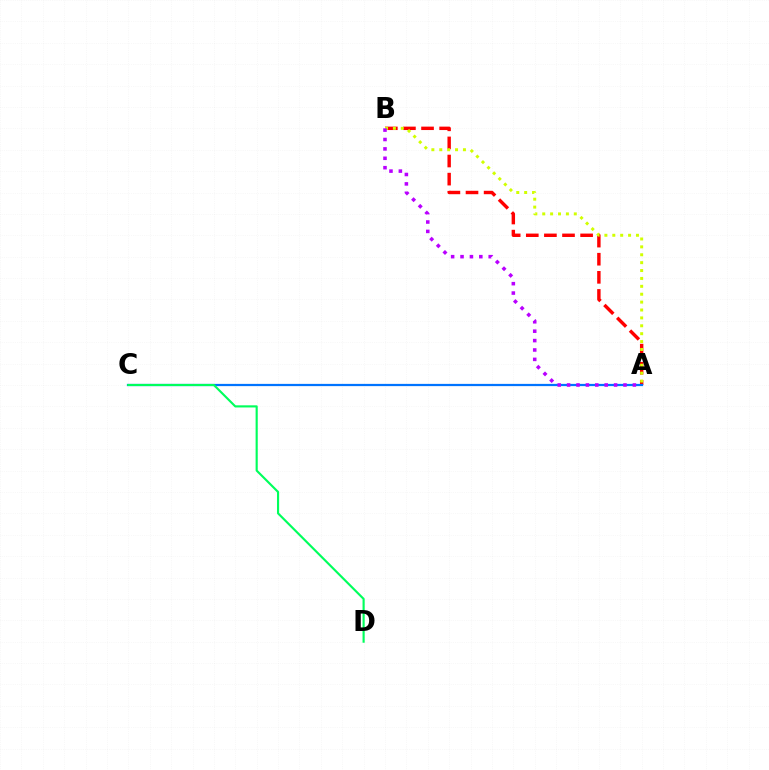{('A', 'B'): [{'color': '#ff0000', 'line_style': 'dashed', 'thickness': 2.46}, {'color': '#d1ff00', 'line_style': 'dotted', 'thickness': 2.14}, {'color': '#b900ff', 'line_style': 'dotted', 'thickness': 2.55}], ('A', 'C'): [{'color': '#0074ff', 'line_style': 'solid', 'thickness': 1.61}], ('C', 'D'): [{'color': '#00ff5c', 'line_style': 'solid', 'thickness': 1.54}]}